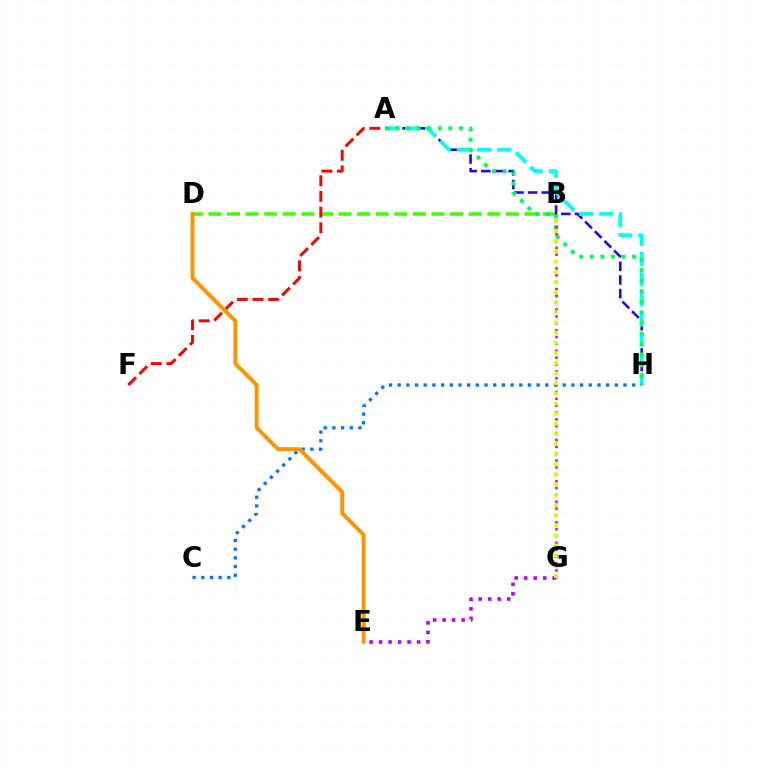{('B', 'D'): [{'color': '#3dff00', 'line_style': 'dashed', 'thickness': 2.53}], ('E', 'G'): [{'color': '#b900ff', 'line_style': 'dotted', 'thickness': 2.58}], ('A', 'H'): [{'color': '#2500ff', 'line_style': 'dashed', 'thickness': 1.85}, {'color': '#00fff6', 'line_style': 'dashed', 'thickness': 2.74}, {'color': '#00ff5c', 'line_style': 'dotted', 'thickness': 2.87}], ('B', 'G'): [{'color': '#ff00ac', 'line_style': 'dotted', 'thickness': 1.86}, {'color': '#d1ff00', 'line_style': 'dotted', 'thickness': 2.76}], ('C', 'H'): [{'color': '#0074ff', 'line_style': 'dotted', 'thickness': 2.36}], ('A', 'F'): [{'color': '#ff0000', 'line_style': 'dashed', 'thickness': 2.13}], ('D', 'E'): [{'color': '#ff9400', 'line_style': 'solid', 'thickness': 2.82}]}